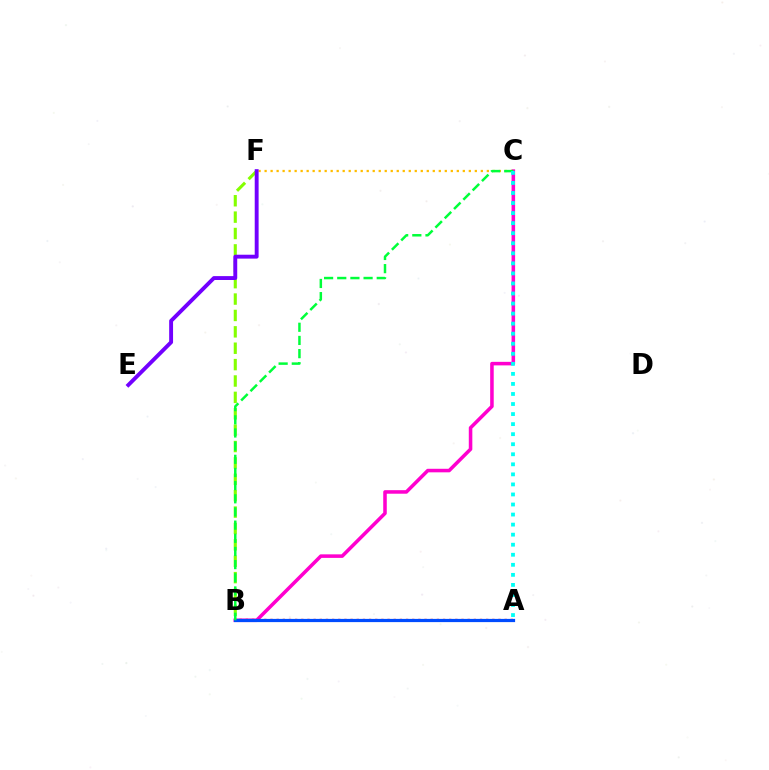{('B', 'C'): [{'color': '#ff00cf', 'line_style': 'solid', 'thickness': 2.55}, {'color': '#00ff39', 'line_style': 'dashed', 'thickness': 1.79}], ('B', 'F'): [{'color': '#84ff00', 'line_style': 'dashed', 'thickness': 2.23}], ('A', 'B'): [{'color': '#ff0000', 'line_style': 'dotted', 'thickness': 1.67}, {'color': '#004bff', 'line_style': 'solid', 'thickness': 2.31}], ('C', 'F'): [{'color': '#ffbd00', 'line_style': 'dotted', 'thickness': 1.63}], ('A', 'C'): [{'color': '#00fff6', 'line_style': 'dotted', 'thickness': 2.73}], ('E', 'F'): [{'color': '#7200ff', 'line_style': 'solid', 'thickness': 2.8}]}